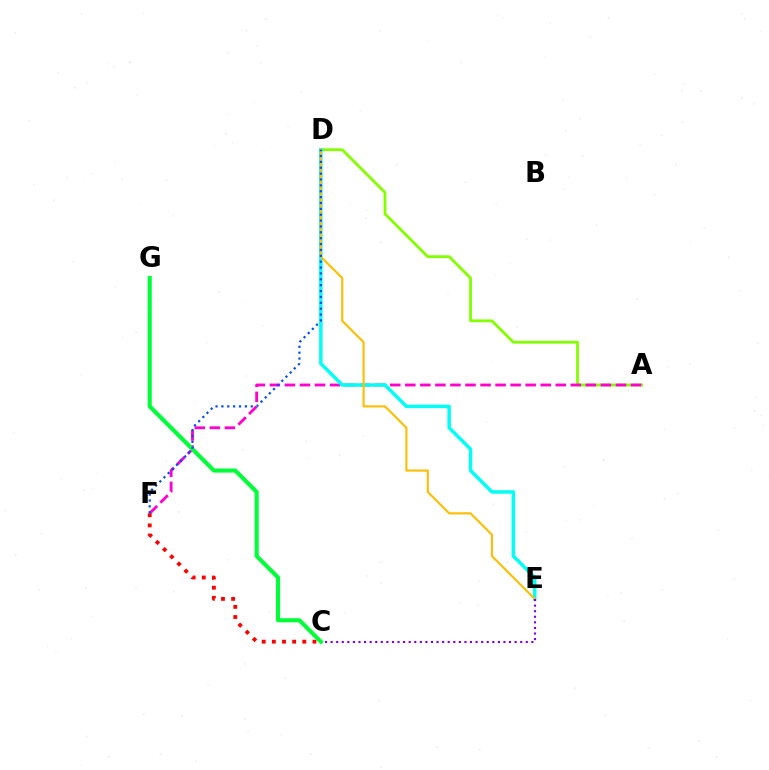{('A', 'D'): [{'color': '#84ff00', 'line_style': 'solid', 'thickness': 2.02}], ('A', 'F'): [{'color': '#ff00cf', 'line_style': 'dashed', 'thickness': 2.04}], ('C', 'F'): [{'color': '#ff0000', 'line_style': 'dotted', 'thickness': 2.76}], ('D', 'E'): [{'color': '#00fff6', 'line_style': 'solid', 'thickness': 2.51}, {'color': '#ffbd00', 'line_style': 'solid', 'thickness': 1.52}], ('C', 'E'): [{'color': '#7200ff', 'line_style': 'dotted', 'thickness': 1.51}], ('C', 'G'): [{'color': '#00ff39', 'line_style': 'solid', 'thickness': 2.94}], ('D', 'F'): [{'color': '#004bff', 'line_style': 'dotted', 'thickness': 1.6}]}